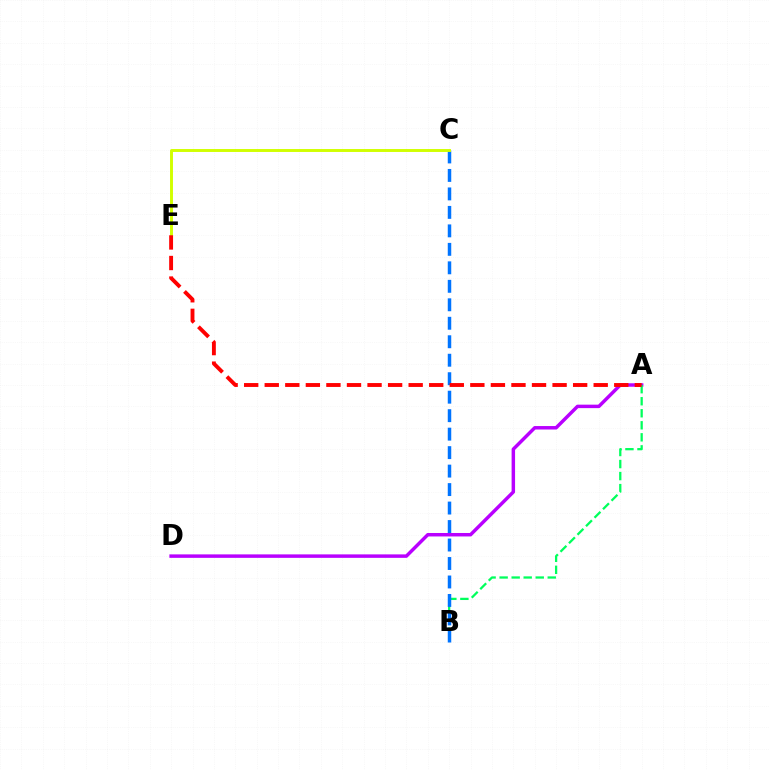{('A', 'D'): [{'color': '#b900ff', 'line_style': 'solid', 'thickness': 2.49}], ('A', 'B'): [{'color': '#00ff5c', 'line_style': 'dashed', 'thickness': 1.63}], ('B', 'C'): [{'color': '#0074ff', 'line_style': 'dashed', 'thickness': 2.51}], ('C', 'E'): [{'color': '#d1ff00', 'line_style': 'solid', 'thickness': 2.11}], ('A', 'E'): [{'color': '#ff0000', 'line_style': 'dashed', 'thickness': 2.79}]}